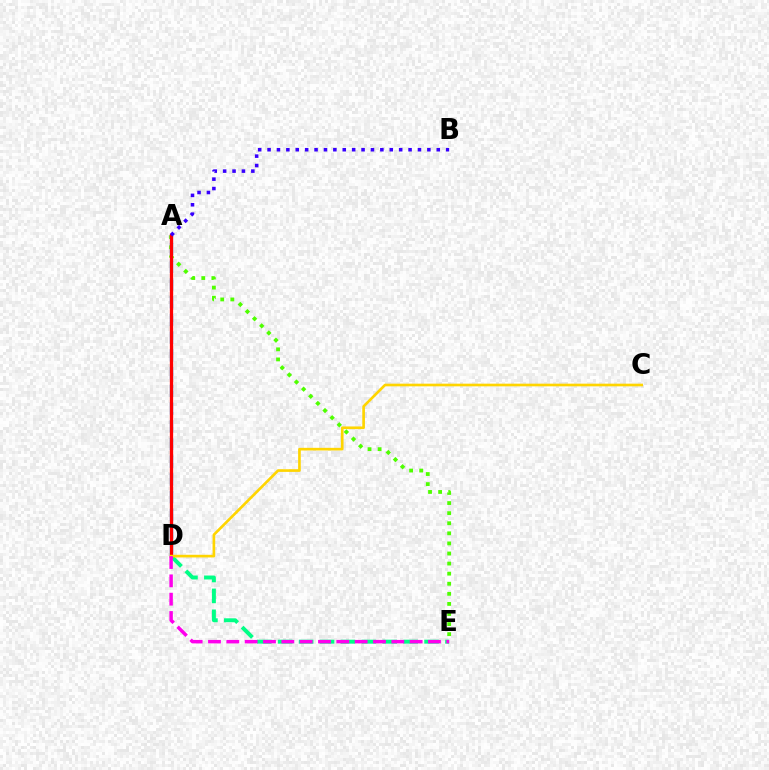{('A', 'D'): [{'color': '#009eff', 'line_style': 'dashed', 'thickness': 2.41}, {'color': '#ff0000', 'line_style': 'solid', 'thickness': 2.36}], ('A', 'E'): [{'color': '#4fff00', 'line_style': 'dotted', 'thickness': 2.74}], ('D', 'E'): [{'color': '#00ff86', 'line_style': 'dashed', 'thickness': 2.84}, {'color': '#ff00ed', 'line_style': 'dashed', 'thickness': 2.49}], ('C', 'D'): [{'color': '#ffd500', 'line_style': 'solid', 'thickness': 1.92}], ('A', 'B'): [{'color': '#3700ff', 'line_style': 'dotted', 'thickness': 2.55}]}